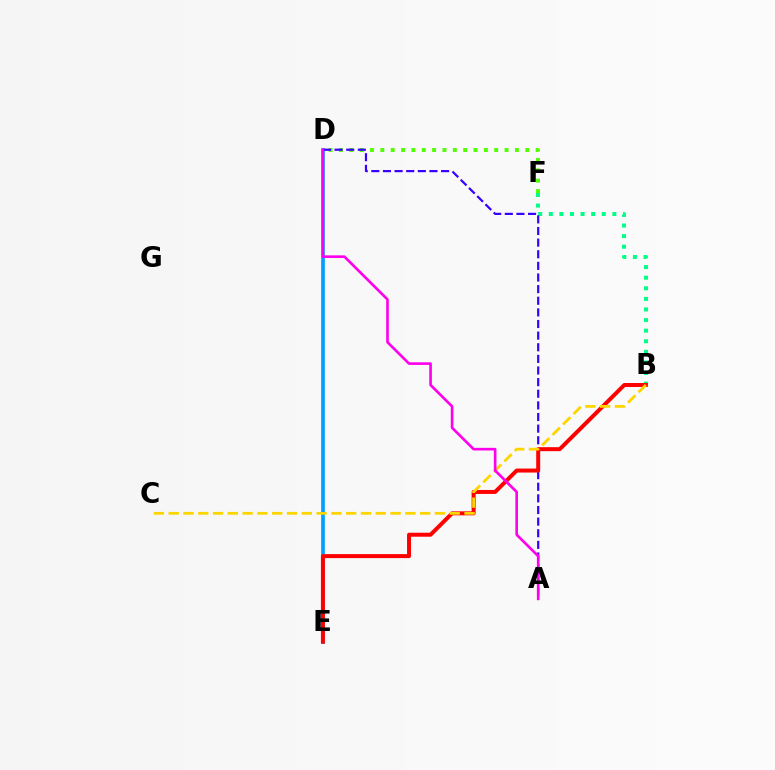{('B', 'F'): [{'color': '#00ff86', 'line_style': 'dotted', 'thickness': 2.88}], ('D', 'F'): [{'color': '#4fff00', 'line_style': 'dotted', 'thickness': 2.81}], ('D', 'E'): [{'color': '#009eff', 'line_style': 'solid', 'thickness': 2.64}], ('A', 'D'): [{'color': '#3700ff', 'line_style': 'dashed', 'thickness': 1.58}, {'color': '#ff00ed', 'line_style': 'solid', 'thickness': 1.9}], ('B', 'E'): [{'color': '#ff0000', 'line_style': 'solid', 'thickness': 2.87}], ('B', 'C'): [{'color': '#ffd500', 'line_style': 'dashed', 'thickness': 2.01}]}